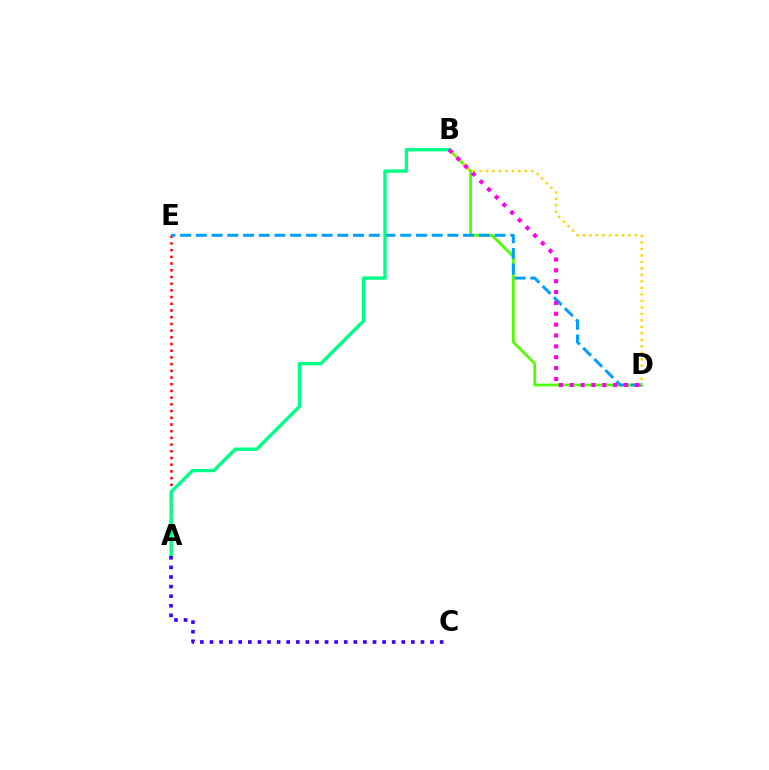{('B', 'D'): [{'color': '#4fff00', 'line_style': 'solid', 'thickness': 1.98}, {'color': '#ffd500', 'line_style': 'dotted', 'thickness': 1.76}, {'color': '#ff00ed', 'line_style': 'dotted', 'thickness': 2.95}], ('A', 'E'): [{'color': '#ff0000', 'line_style': 'dotted', 'thickness': 1.82}], ('D', 'E'): [{'color': '#009eff', 'line_style': 'dashed', 'thickness': 2.14}], ('A', 'B'): [{'color': '#00ff86', 'line_style': 'solid', 'thickness': 2.42}], ('A', 'C'): [{'color': '#3700ff', 'line_style': 'dotted', 'thickness': 2.61}]}